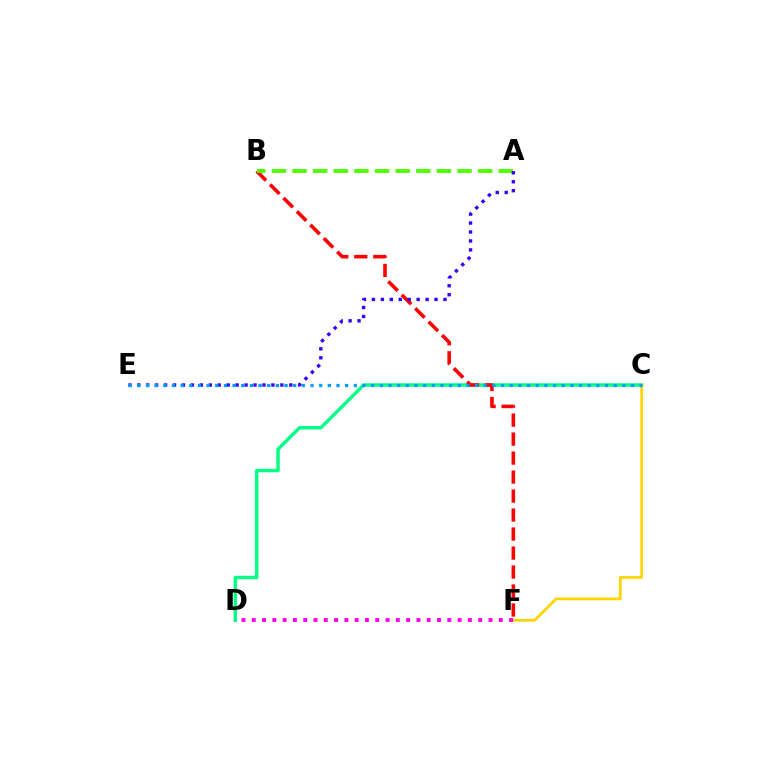{('C', 'D'): [{'color': '#00ff86', 'line_style': 'solid', 'thickness': 2.46}], ('C', 'F'): [{'color': '#ffd500', 'line_style': 'solid', 'thickness': 2.0}], ('B', 'F'): [{'color': '#ff0000', 'line_style': 'dashed', 'thickness': 2.58}], ('A', 'B'): [{'color': '#4fff00', 'line_style': 'dashed', 'thickness': 2.8}], ('D', 'F'): [{'color': '#ff00ed', 'line_style': 'dotted', 'thickness': 2.8}], ('A', 'E'): [{'color': '#3700ff', 'line_style': 'dotted', 'thickness': 2.43}], ('C', 'E'): [{'color': '#009eff', 'line_style': 'dotted', 'thickness': 2.35}]}